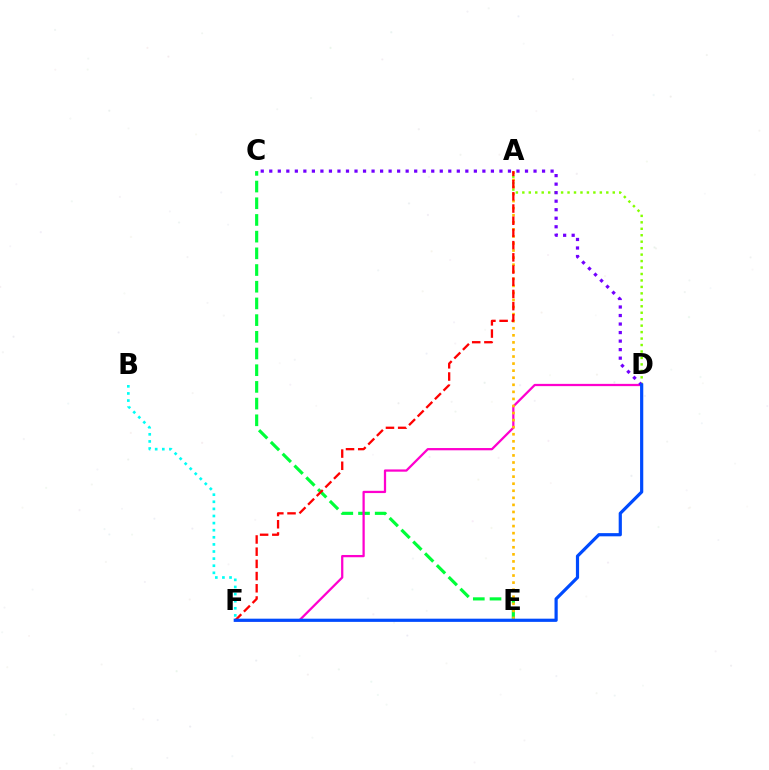{('C', 'E'): [{'color': '#00ff39', 'line_style': 'dashed', 'thickness': 2.27}], ('A', 'D'): [{'color': '#84ff00', 'line_style': 'dotted', 'thickness': 1.75}], ('B', 'F'): [{'color': '#00fff6', 'line_style': 'dotted', 'thickness': 1.93}], ('D', 'F'): [{'color': '#ff00cf', 'line_style': 'solid', 'thickness': 1.63}, {'color': '#004bff', 'line_style': 'solid', 'thickness': 2.3}], ('A', 'E'): [{'color': '#ffbd00', 'line_style': 'dotted', 'thickness': 1.92}], ('C', 'D'): [{'color': '#7200ff', 'line_style': 'dotted', 'thickness': 2.32}], ('A', 'F'): [{'color': '#ff0000', 'line_style': 'dashed', 'thickness': 1.66}]}